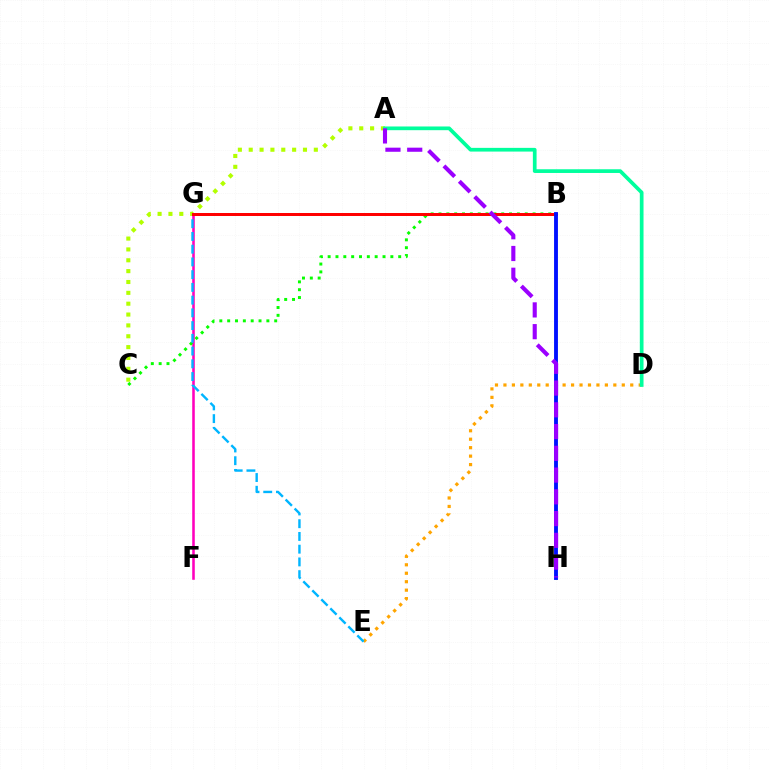{('F', 'G'): [{'color': '#ff00bd', 'line_style': 'solid', 'thickness': 1.85}], ('D', 'E'): [{'color': '#ffa500', 'line_style': 'dotted', 'thickness': 2.3}], ('B', 'C'): [{'color': '#08ff00', 'line_style': 'dotted', 'thickness': 2.13}], ('E', 'G'): [{'color': '#00b5ff', 'line_style': 'dashed', 'thickness': 1.73}], ('A', 'C'): [{'color': '#b3ff00', 'line_style': 'dotted', 'thickness': 2.95}], ('A', 'D'): [{'color': '#00ff9d', 'line_style': 'solid', 'thickness': 2.67}], ('B', 'G'): [{'color': '#ff0000', 'line_style': 'solid', 'thickness': 2.15}], ('B', 'H'): [{'color': '#0010ff', 'line_style': 'solid', 'thickness': 2.78}], ('A', 'H'): [{'color': '#9b00ff', 'line_style': 'dashed', 'thickness': 2.96}]}